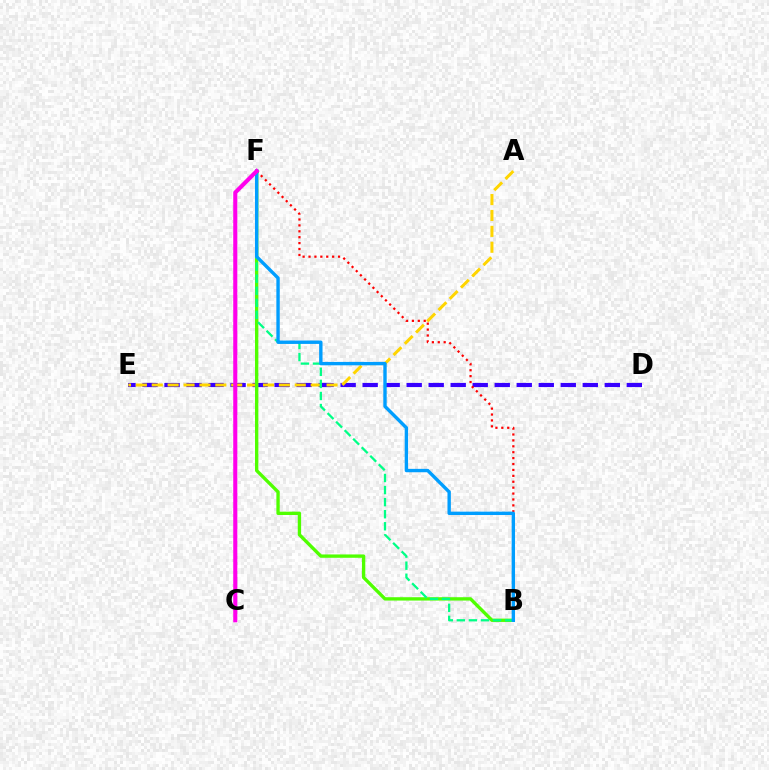{('D', 'E'): [{'color': '#3700ff', 'line_style': 'dashed', 'thickness': 2.99}], ('A', 'E'): [{'color': '#ffd500', 'line_style': 'dashed', 'thickness': 2.16}], ('B', 'F'): [{'color': '#4fff00', 'line_style': 'solid', 'thickness': 2.41}, {'color': '#00ff86', 'line_style': 'dashed', 'thickness': 1.64}, {'color': '#ff0000', 'line_style': 'dotted', 'thickness': 1.6}, {'color': '#009eff', 'line_style': 'solid', 'thickness': 2.43}], ('C', 'F'): [{'color': '#ff00ed', 'line_style': 'solid', 'thickness': 2.94}]}